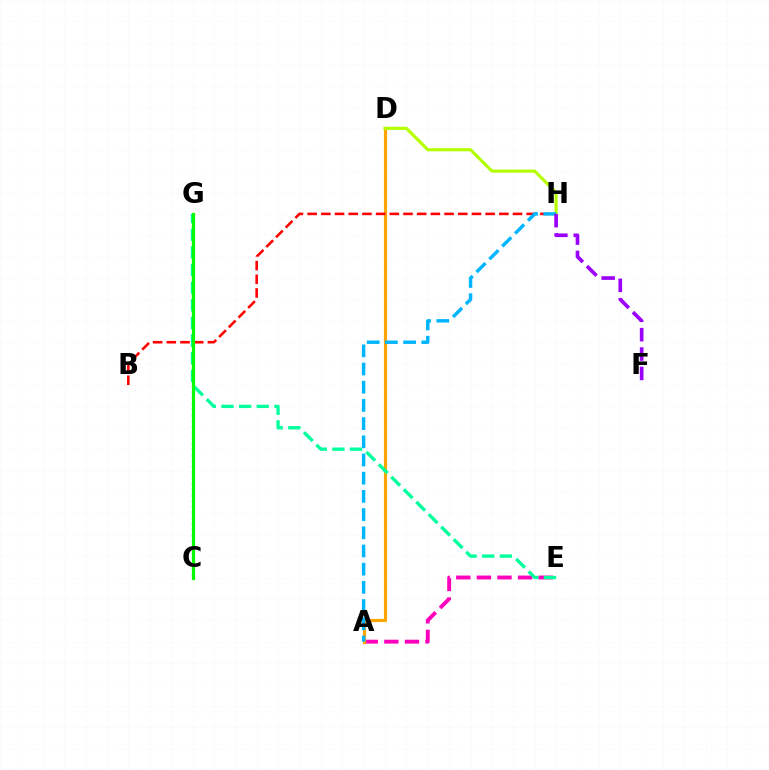{('A', 'E'): [{'color': '#ff00bd', 'line_style': 'dashed', 'thickness': 2.8}], ('A', 'D'): [{'color': '#ffa500', 'line_style': 'solid', 'thickness': 2.29}], ('E', 'G'): [{'color': '#00ff9d', 'line_style': 'dashed', 'thickness': 2.4}], ('B', 'H'): [{'color': '#ff0000', 'line_style': 'dashed', 'thickness': 1.86}], ('D', 'H'): [{'color': '#b3ff00', 'line_style': 'solid', 'thickness': 2.26}], ('C', 'G'): [{'color': '#0010ff', 'line_style': 'dotted', 'thickness': 1.55}, {'color': '#08ff00', 'line_style': 'solid', 'thickness': 2.29}], ('A', 'H'): [{'color': '#00b5ff', 'line_style': 'dashed', 'thickness': 2.47}], ('F', 'H'): [{'color': '#9b00ff', 'line_style': 'dashed', 'thickness': 2.63}]}